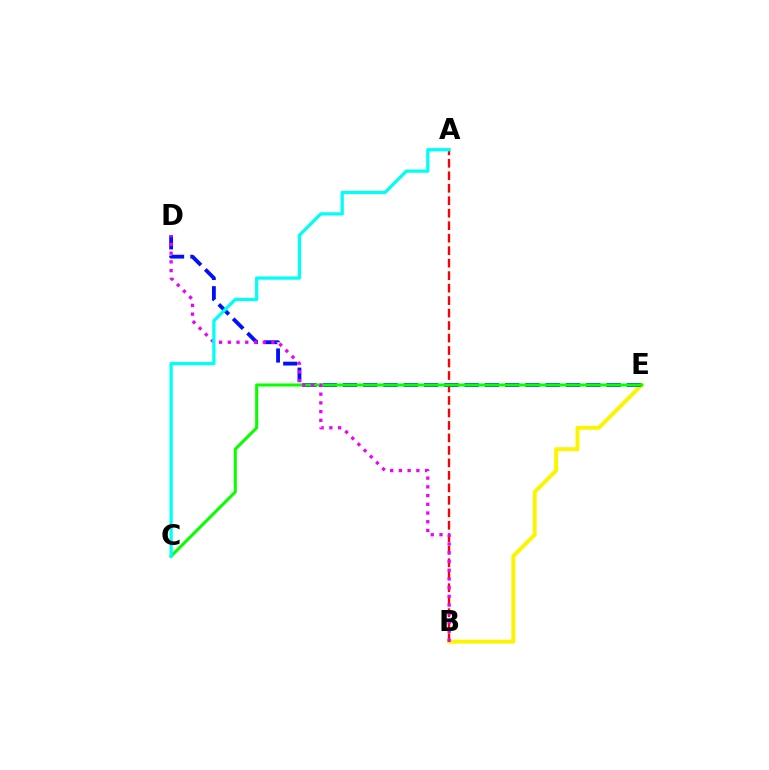{('B', 'E'): [{'color': '#fcf500', 'line_style': 'solid', 'thickness': 2.82}], ('A', 'B'): [{'color': '#ff0000', 'line_style': 'dashed', 'thickness': 1.7}], ('D', 'E'): [{'color': '#0010ff', 'line_style': 'dashed', 'thickness': 2.75}], ('C', 'E'): [{'color': '#08ff00', 'line_style': 'solid', 'thickness': 2.19}], ('B', 'D'): [{'color': '#ee00ff', 'line_style': 'dotted', 'thickness': 2.37}], ('A', 'C'): [{'color': '#00fff6', 'line_style': 'solid', 'thickness': 2.33}]}